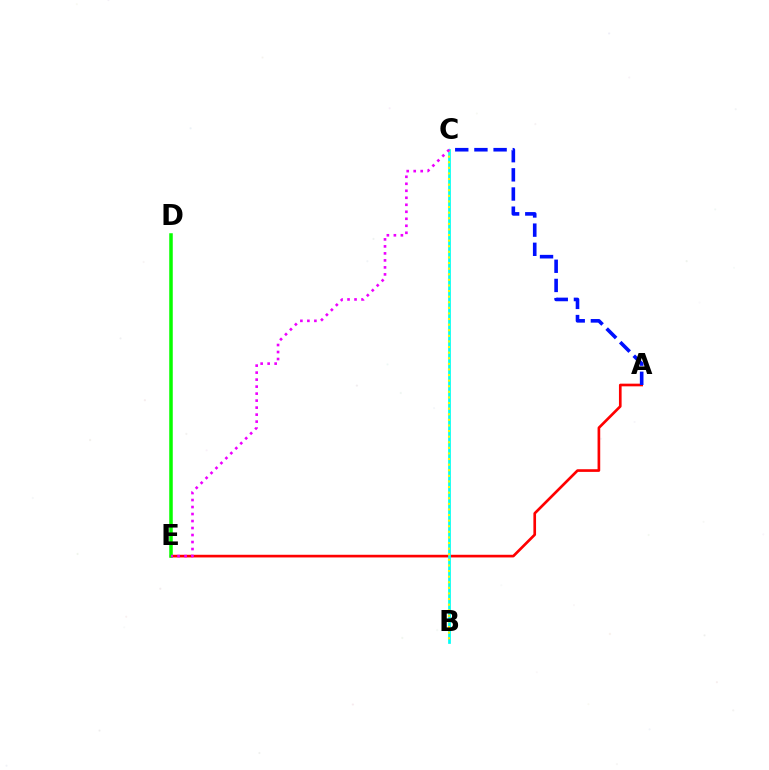{('A', 'E'): [{'color': '#ff0000', 'line_style': 'solid', 'thickness': 1.92}], ('D', 'E'): [{'color': '#08ff00', 'line_style': 'solid', 'thickness': 2.53}], ('B', 'C'): [{'color': '#00fff6', 'line_style': 'solid', 'thickness': 1.96}, {'color': '#fcf500', 'line_style': 'dotted', 'thickness': 1.52}], ('A', 'C'): [{'color': '#0010ff', 'line_style': 'dashed', 'thickness': 2.6}], ('C', 'E'): [{'color': '#ee00ff', 'line_style': 'dotted', 'thickness': 1.9}]}